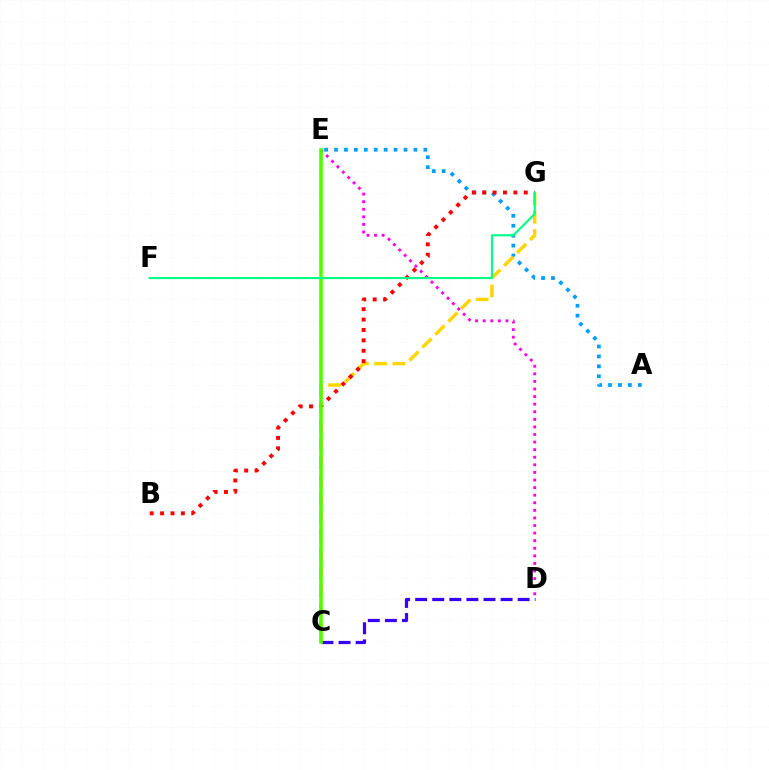{('D', 'E'): [{'color': '#ff00ed', 'line_style': 'dotted', 'thickness': 2.06}], ('A', 'E'): [{'color': '#009eff', 'line_style': 'dotted', 'thickness': 2.7}], ('C', 'D'): [{'color': '#3700ff', 'line_style': 'dashed', 'thickness': 2.32}], ('C', 'G'): [{'color': '#ffd500', 'line_style': 'dashed', 'thickness': 2.49}], ('B', 'G'): [{'color': '#ff0000', 'line_style': 'dotted', 'thickness': 2.82}], ('C', 'E'): [{'color': '#4fff00', 'line_style': 'solid', 'thickness': 2.58}], ('F', 'G'): [{'color': '#00ff86', 'line_style': 'solid', 'thickness': 1.54}]}